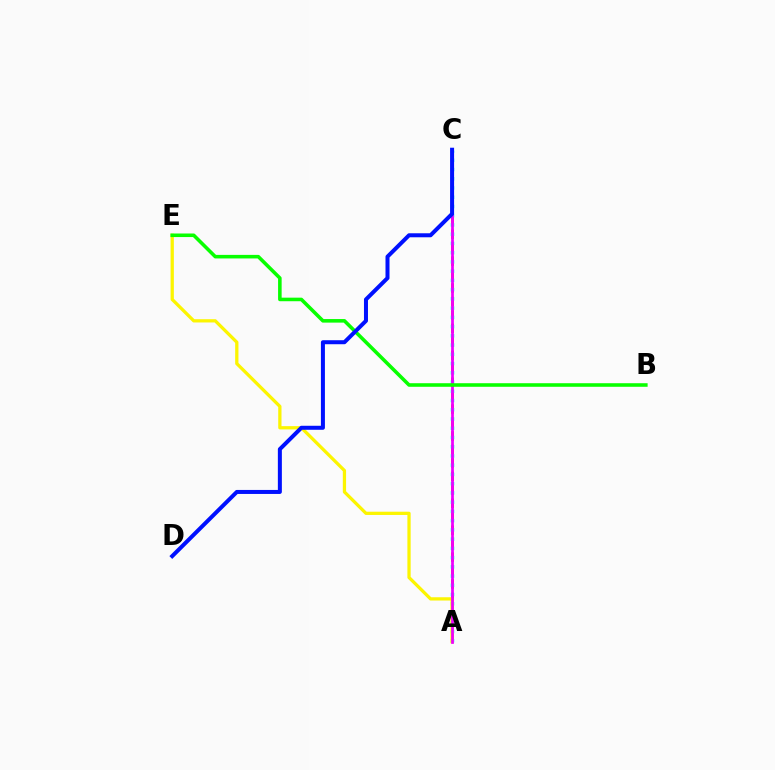{('A', 'C'): [{'color': '#ff0000', 'line_style': 'dashed', 'thickness': 1.83}, {'color': '#00fff6', 'line_style': 'dotted', 'thickness': 2.51}, {'color': '#ee00ff', 'line_style': 'solid', 'thickness': 1.97}], ('A', 'E'): [{'color': '#fcf500', 'line_style': 'solid', 'thickness': 2.35}], ('B', 'E'): [{'color': '#08ff00', 'line_style': 'solid', 'thickness': 2.57}], ('C', 'D'): [{'color': '#0010ff', 'line_style': 'solid', 'thickness': 2.89}]}